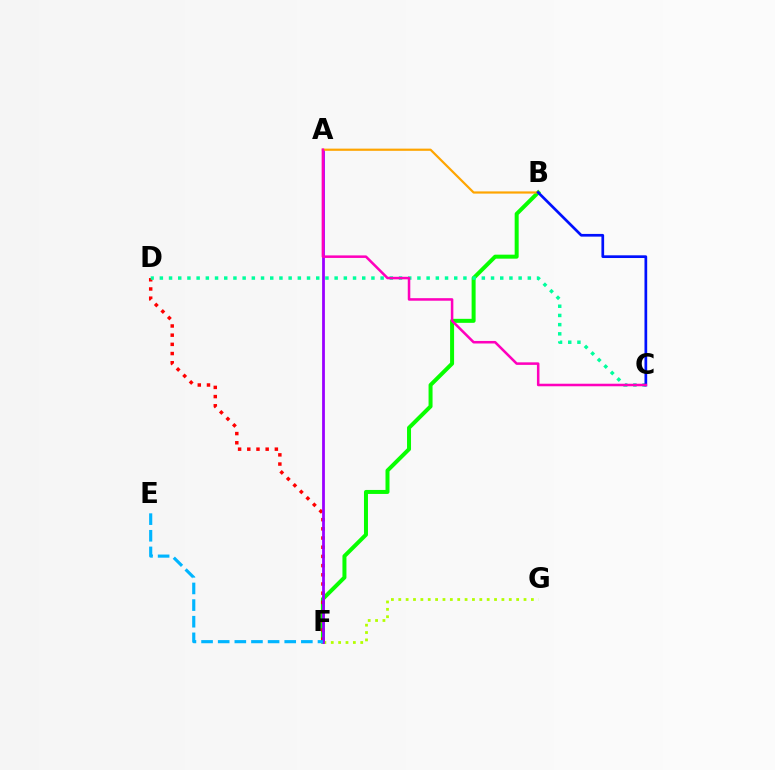{('B', 'F'): [{'color': '#08ff00', 'line_style': 'solid', 'thickness': 2.88}], ('D', 'F'): [{'color': '#ff0000', 'line_style': 'dotted', 'thickness': 2.5}], ('C', 'D'): [{'color': '#00ff9d', 'line_style': 'dotted', 'thickness': 2.5}], ('F', 'G'): [{'color': '#b3ff00', 'line_style': 'dotted', 'thickness': 2.0}], ('A', 'F'): [{'color': '#9b00ff', 'line_style': 'solid', 'thickness': 2.01}], ('A', 'B'): [{'color': '#ffa500', 'line_style': 'solid', 'thickness': 1.58}], ('E', 'F'): [{'color': '#00b5ff', 'line_style': 'dashed', 'thickness': 2.26}], ('B', 'C'): [{'color': '#0010ff', 'line_style': 'solid', 'thickness': 1.95}], ('A', 'C'): [{'color': '#ff00bd', 'line_style': 'solid', 'thickness': 1.83}]}